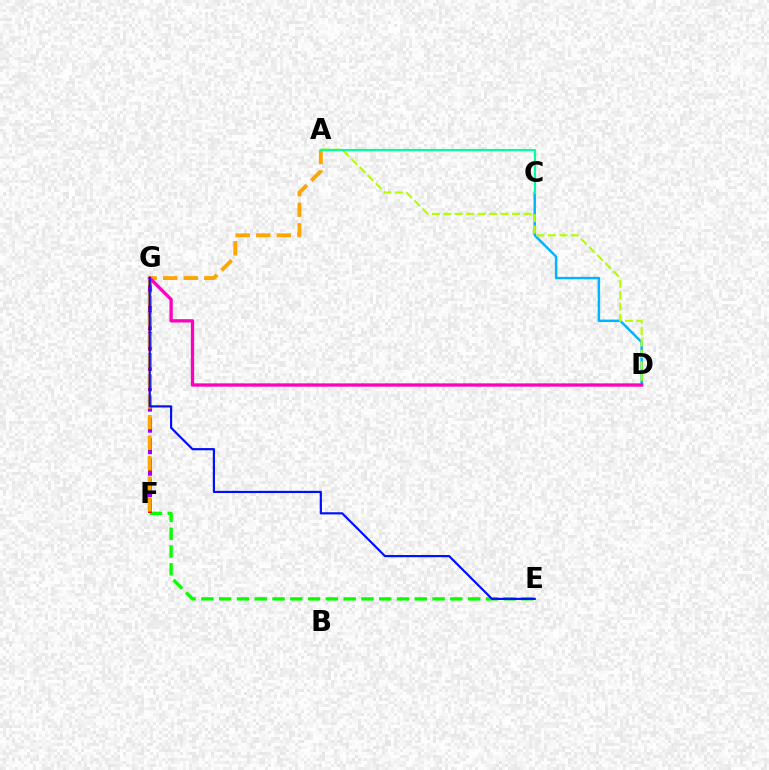{('C', 'D'): [{'color': '#00b5ff', 'line_style': 'solid', 'thickness': 1.77}], ('E', 'F'): [{'color': '#08ff00', 'line_style': 'dashed', 'thickness': 2.42}], ('A', 'D'): [{'color': '#b3ff00', 'line_style': 'dashed', 'thickness': 1.56}], ('F', 'G'): [{'color': '#ff0000', 'line_style': 'dashed', 'thickness': 2.76}, {'color': '#9b00ff', 'line_style': 'dotted', 'thickness': 2.92}], ('A', 'F'): [{'color': '#ffa500', 'line_style': 'dashed', 'thickness': 2.79}], ('A', 'C'): [{'color': '#00ff9d', 'line_style': 'solid', 'thickness': 1.54}], ('D', 'G'): [{'color': '#ff00bd', 'line_style': 'solid', 'thickness': 2.37}], ('E', 'G'): [{'color': '#0010ff', 'line_style': 'solid', 'thickness': 1.57}]}